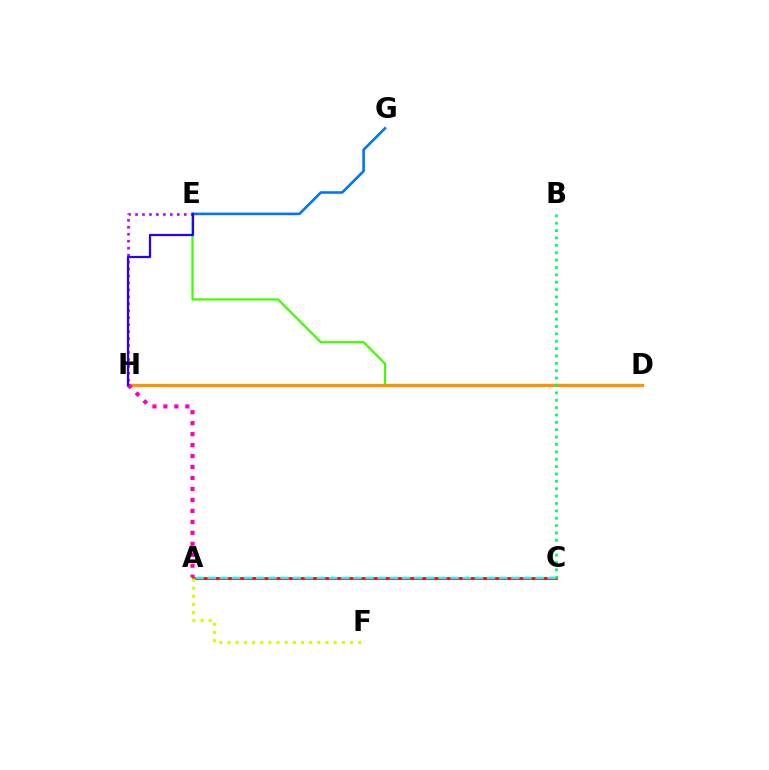{('D', 'E'): [{'color': '#3dff00', 'line_style': 'solid', 'thickness': 1.61}], ('A', 'C'): [{'color': '#ff0000', 'line_style': 'solid', 'thickness': 1.99}, {'color': '#00fff6', 'line_style': 'dashed', 'thickness': 1.65}], ('E', 'G'): [{'color': '#0074ff', 'line_style': 'solid', 'thickness': 1.86}], ('D', 'H'): [{'color': '#ff9400', 'line_style': 'solid', 'thickness': 2.3}], ('A', 'H'): [{'color': '#ff00ac', 'line_style': 'dotted', 'thickness': 2.98}], ('E', 'H'): [{'color': '#b900ff', 'line_style': 'dotted', 'thickness': 1.89}, {'color': '#2500ff', 'line_style': 'solid', 'thickness': 1.61}], ('B', 'C'): [{'color': '#00ff5c', 'line_style': 'dotted', 'thickness': 2.0}], ('A', 'F'): [{'color': '#d1ff00', 'line_style': 'dotted', 'thickness': 2.22}]}